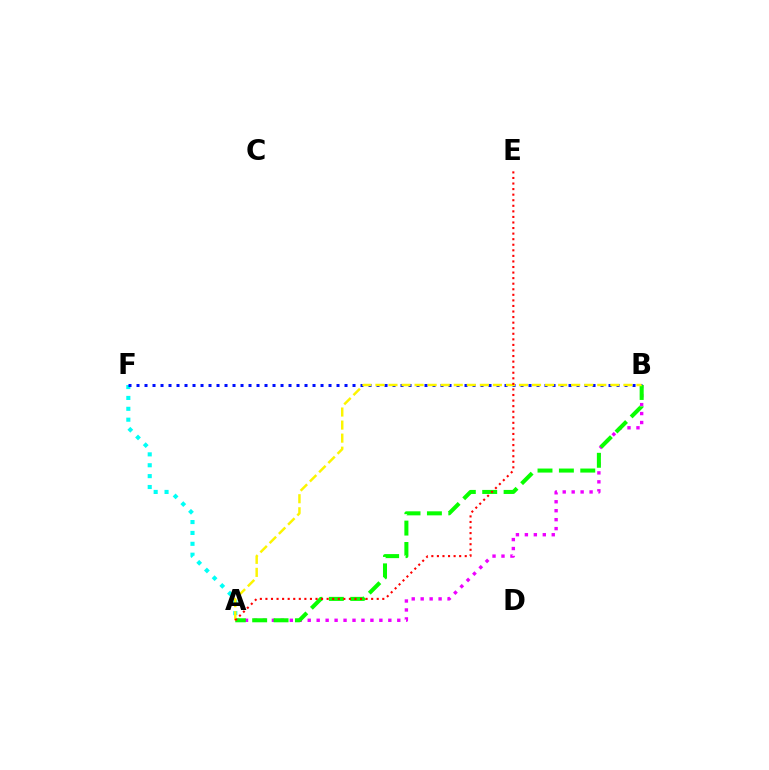{('A', 'F'): [{'color': '#00fff6', 'line_style': 'dotted', 'thickness': 2.96}], ('A', 'B'): [{'color': '#ee00ff', 'line_style': 'dotted', 'thickness': 2.43}, {'color': '#08ff00', 'line_style': 'dashed', 'thickness': 2.91}, {'color': '#fcf500', 'line_style': 'dashed', 'thickness': 1.77}], ('B', 'F'): [{'color': '#0010ff', 'line_style': 'dotted', 'thickness': 2.17}], ('A', 'E'): [{'color': '#ff0000', 'line_style': 'dotted', 'thickness': 1.51}]}